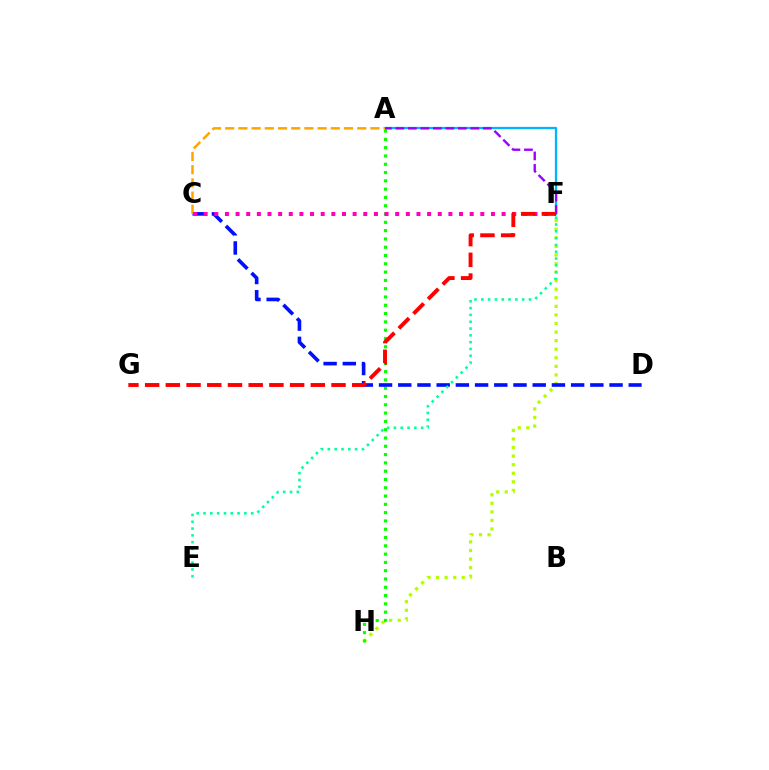{('F', 'H'): [{'color': '#b3ff00', 'line_style': 'dotted', 'thickness': 2.33}], ('A', 'H'): [{'color': '#08ff00', 'line_style': 'dotted', 'thickness': 2.25}], ('C', 'D'): [{'color': '#0010ff', 'line_style': 'dashed', 'thickness': 2.61}], ('A', 'F'): [{'color': '#00b5ff', 'line_style': 'solid', 'thickness': 1.63}, {'color': '#9b00ff', 'line_style': 'dashed', 'thickness': 1.7}], ('E', 'F'): [{'color': '#00ff9d', 'line_style': 'dotted', 'thickness': 1.85}], ('A', 'C'): [{'color': '#ffa500', 'line_style': 'dashed', 'thickness': 1.79}], ('C', 'F'): [{'color': '#ff00bd', 'line_style': 'dotted', 'thickness': 2.89}], ('F', 'G'): [{'color': '#ff0000', 'line_style': 'dashed', 'thickness': 2.81}]}